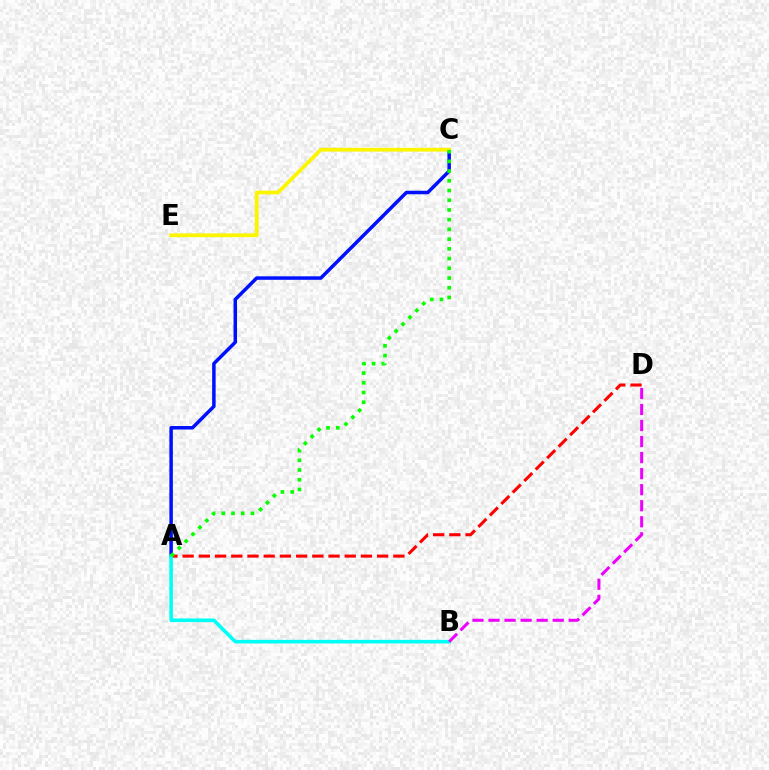{('A', 'C'): [{'color': '#0010ff', 'line_style': 'solid', 'thickness': 2.52}, {'color': '#08ff00', 'line_style': 'dotted', 'thickness': 2.64}], ('A', 'D'): [{'color': '#ff0000', 'line_style': 'dashed', 'thickness': 2.2}], ('A', 'B'): [{'color': '#00fff6', 'line_style': 'solid', 'thickness': 2.61}], ('C', 'E'): [{'color': '#fcf500', 'line_style': 'solid', 'thickness': 2.73}], ('B', 'D'): [{'color': '#ee00ff', 'line_style': 'dashed', 'thickness': 2.18}]}